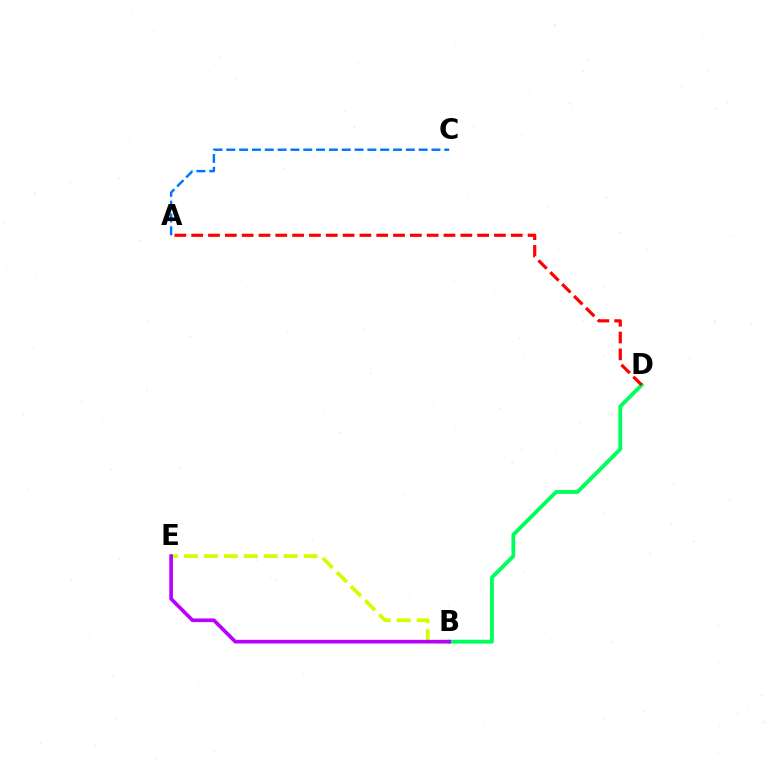{('B', 'E'): [{'color': '#d1ff00', 'line_style': 'dashed', 'thickness': 2.71}, {'color': '#b900ff', 'line_style': 'solid', 'thickness': 2.63}], ('B', 'D'): [{'color': '#00ff5c', 'line_style': 'solid', 'thickness': 2.76}], ('A', 'D'): [{'color': '#ff0000', 'line_style': 'dashed', 'thickness': 2.28}], ('A', 'C'): [{'color': '#0074ff', 'line_style': 'dashed', 'thickness': 1.74}]}